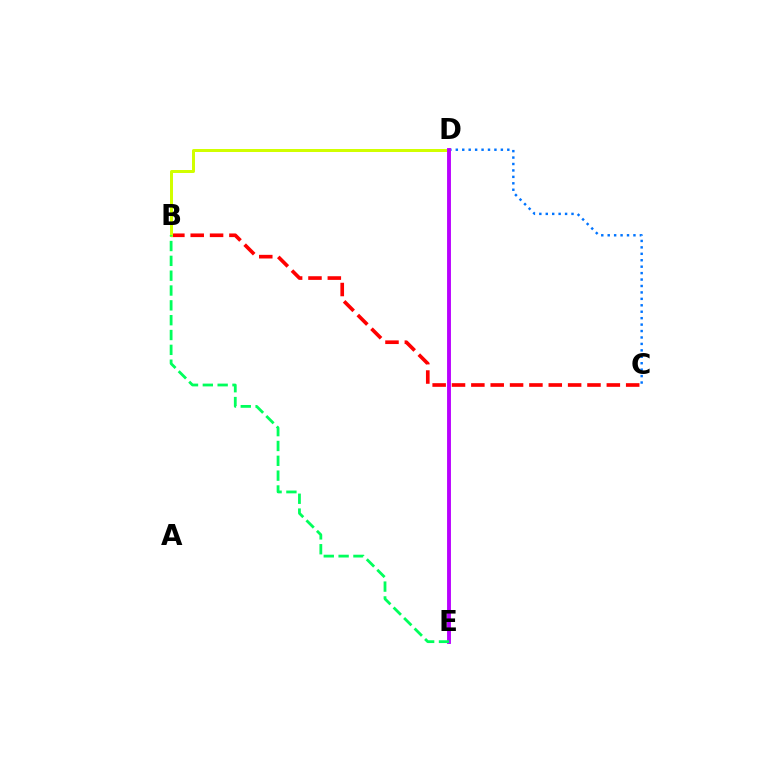{('C', 'D'): [{'color': '#0074ff', 'line_style': 'dotted', 'thickness': 1.75}], ('B', 'C'): [{'color': '#ff0000', 'line_style': 'dashed', 'thickness': 2.63}], ('B', 'D'): [{'color': '#d1ff00', 'line_style': 'solid', 'thickness': 2.16}], ('D', 'E'): [{'color': '#b900ff', 'line_style': 'solid', 'thickness': 2.79}], ('B', 'E'): [{'color': '#00ff5c', 'line_style': 'dashed', 'thickness': 2.02}]}